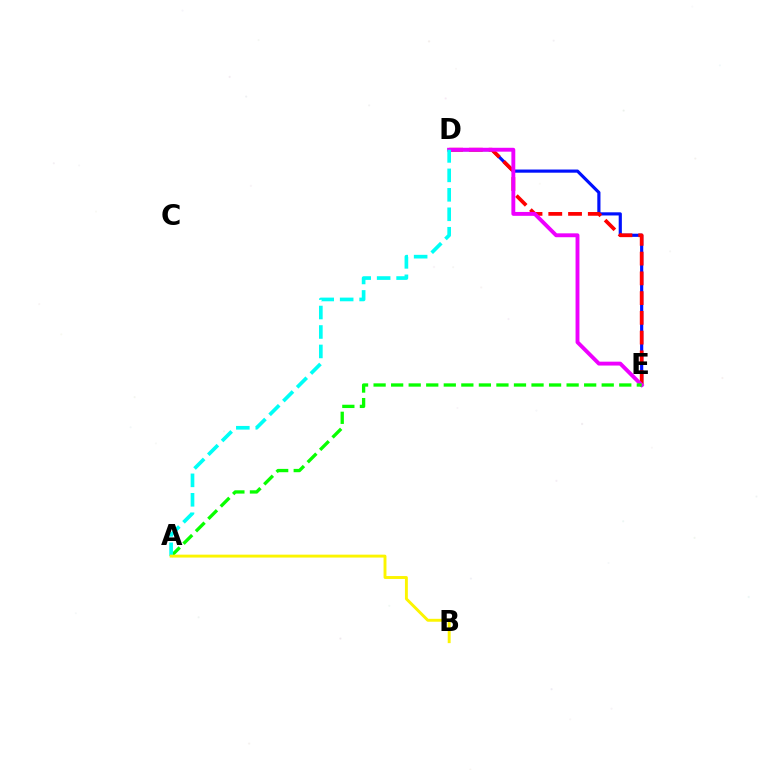{('D', 'E'): [{'color': '#0010ff', 'line_style': 'solid', 'thickness': 2.28}, {'color': '#ff0000', 'line_style': 'dashed', 'thickness': 2.68}, {'color': '#ee00ff', 'line_style': 'solid', 'thickness': 2.79}], ('A', 'E'): [{'color': '#08ff00', 'line_style': 'dashed', 'thickness': 2.38}], ('A', 'D'): [{'color': '#00fff6', 'line_style': 'dashed', 'thickness': 2.64}], ('A', 'B'): [{'color': '#fcf500', 'line_style': 'solid', 'thickness': 2.09}]}